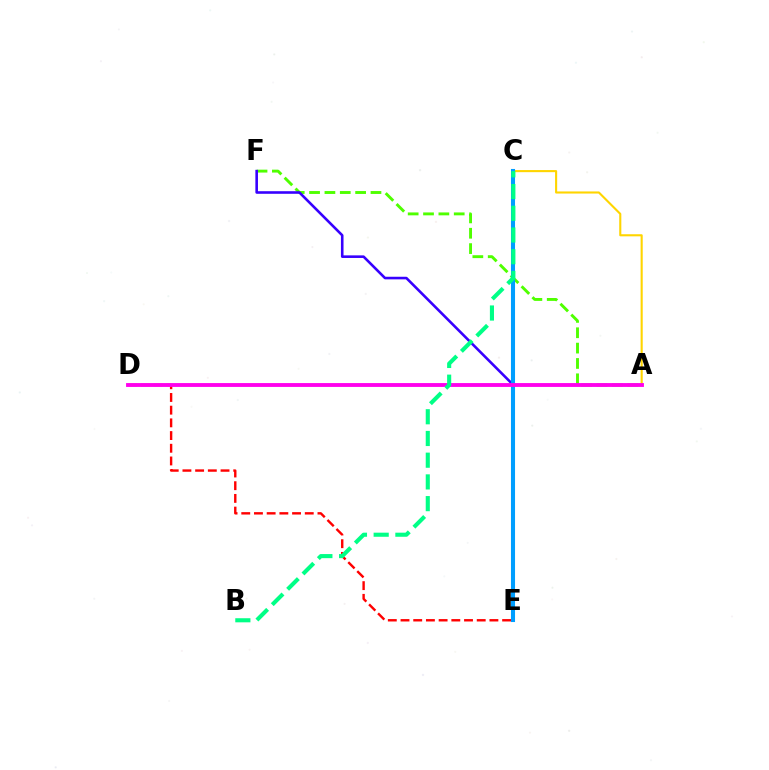{('D', 'E'): [{'color': '#ff0000', 'line_style': 'dashed', 'thickness': 1.73}], ('A', 'C'): [{'color': '#ffd500', 'line_style': 'solid', 'thickness': 1.51}], ('A', 'F'): [{'color': '#4fff00', 'line_style': 'dashed', 'thickness': 2.09}], ('E', 'F'): [{'color': '#3700ff', 'line_style': 'solid', 'thickness': 1.87}], ('C', 'E'): [{'color': '#009eff', 'line_style': 'solid', 'thickness': 2.94}], ('A', 'D'): [{'color': '#ff00ed', 'line_style': 'solid', 'thickness': 2.77}], ('B', 'C'): [{'color': '#00ff86', 'line_style': 'dashed', 'thickness': 2.95}]}